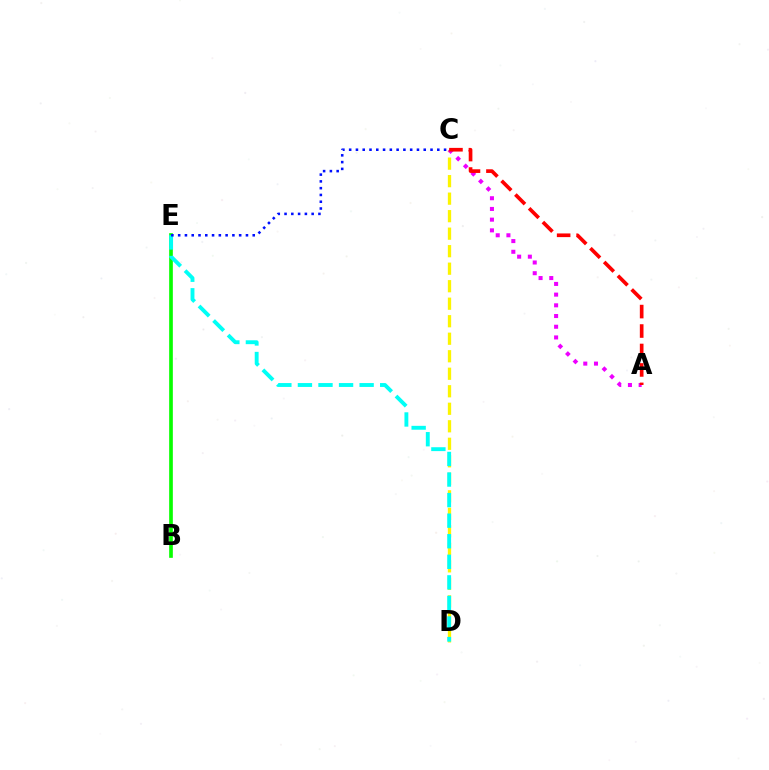{('C', 'D'): [{'color': '#fcf500', 'line_style': 'dashed', 'thickness': 2.38}], ('A', 'C'): [{'color': '#ee00ff', 'line_style': 'dotted', 'thickness': 2.91}, {'color': '#ff0000', 'line_style': 'dashed', 'thickness': 2.64}], ('B', 'E'): [{'color': '#08ff00', 'line_style': 'solid', 'thickness': 2.64}], ('D', 'E'): [{'color': '#00fff6', 'line_style': 'dashed', 'thickness': 2.79}], ('C', 'E'): [{'color': '#0010ff', 'line_style': 'dotted', 'thickness': 1.84}]}